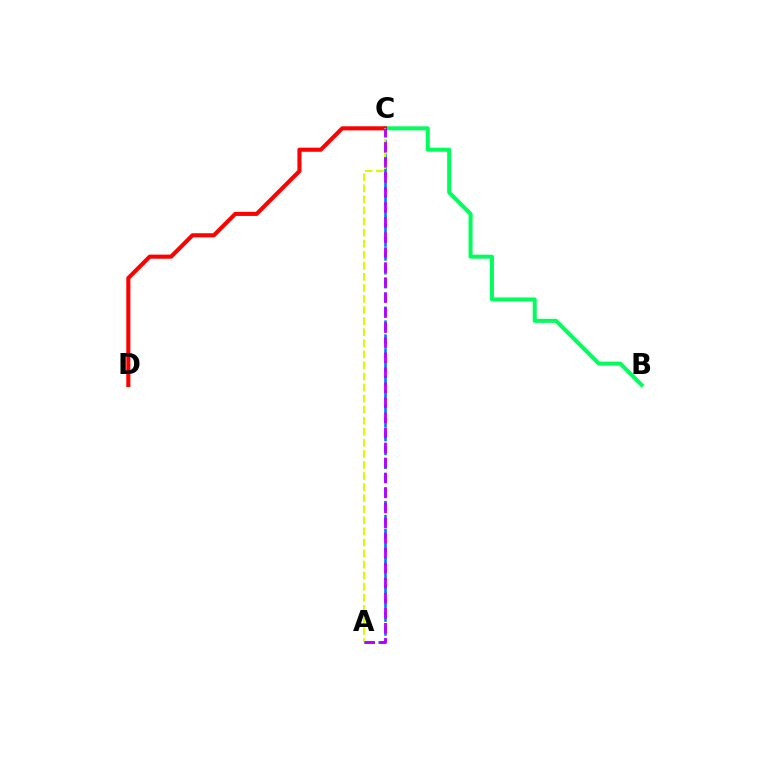{('B', 'C'): [{'color': '#00ff5c', 'line_style': 'solid', 'thickness': 2.88}], ('C', 'D'): [{'color': '#ff0000', 'line_style': 'solid', 'thickness': 2.95}], ('A', 'C'): [{'color': '#0074ff', 'line_style': 'dashed', 'thickness': 1.89}, {'color': '#d1ff00', 'line_style': 'dashed', 'thickness': 1.5}, {'color': '#b900ff', 'line_style': 'dashed', 'thickness': 2.04}]}